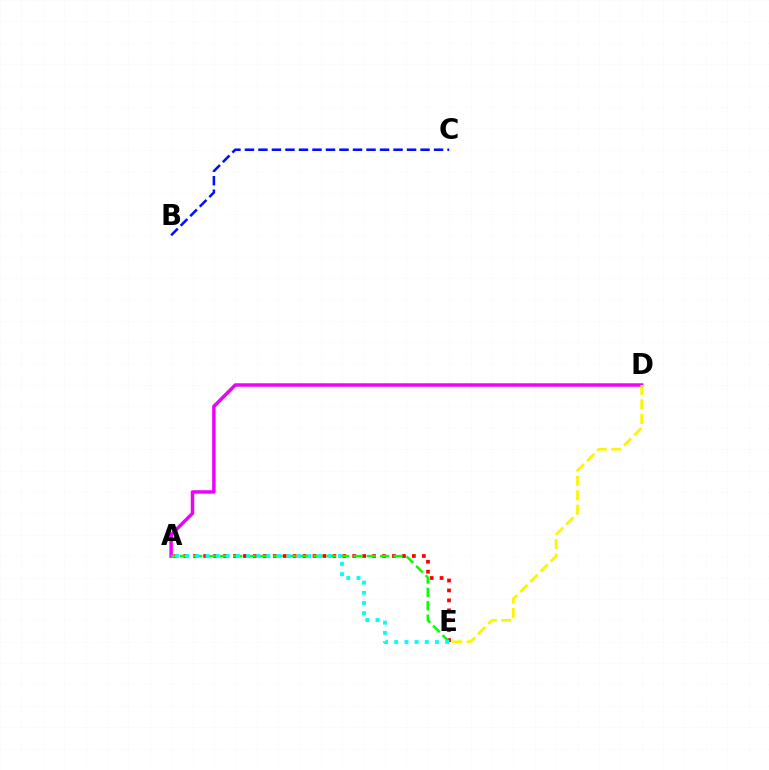{('A', 'E'): [{'color': '#ff0000', 'line_style': 'dotted', 'thickness': 2.7}, {'color': '#08ff00', 'line_style': 'dashed', 'thickness': 1.82}, {'color': '#00fff6', 'line_style': 'dotted', 'thickness': 2.76}], ('A', 'D'): [{'color': '#ee00ff', 'line_style': 'solid', 'thickness': 2.5}], ('B', 'C'): [{'color': '#0010ff', 'line_style': 'dashed', 'thickness': 1.84}], ('D', 'E'): [{'color': '#fcf500', 'line_style': 'dashed', 'thickness': 1.96}]}